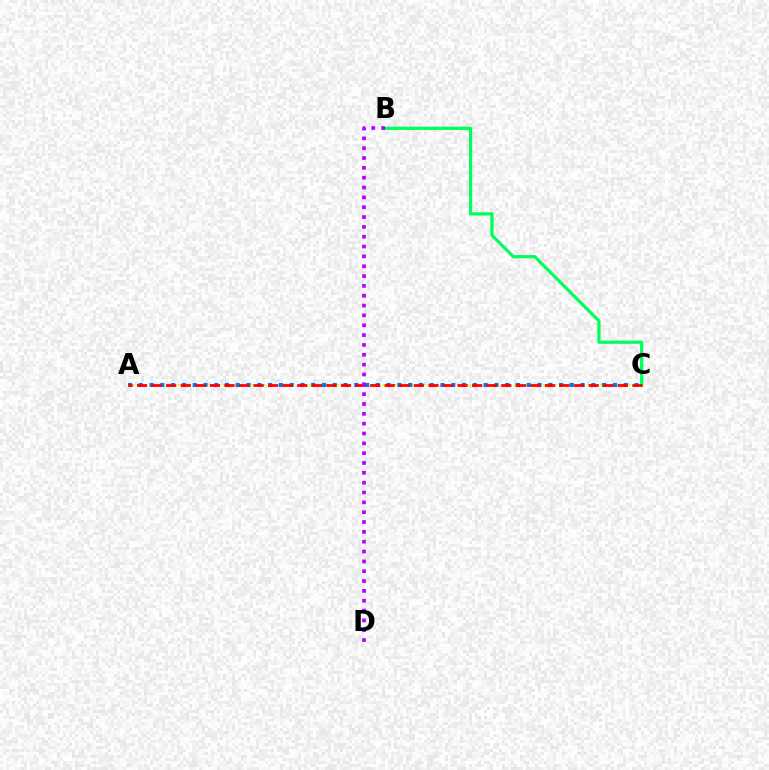{('A', 'C'): [{'color': '#d1ff00', 'line_style': 'dotted', 'thickness': 1.55}, {'color': '#0074ff', 'line_style': 'dotted', 'thickness': 2.93}, {'color': '#ff0000', 'line_style': 'dashed', 'thickness': 1.98}], ('B', 'C'): [{'color': '#00ff5c', 'line_style': 'solid', 'thickness': 2.31}], ('B', 'D'): [{'color': '#b900ff', 'line_style': 'dotted', 'thickness': 2.67}]}